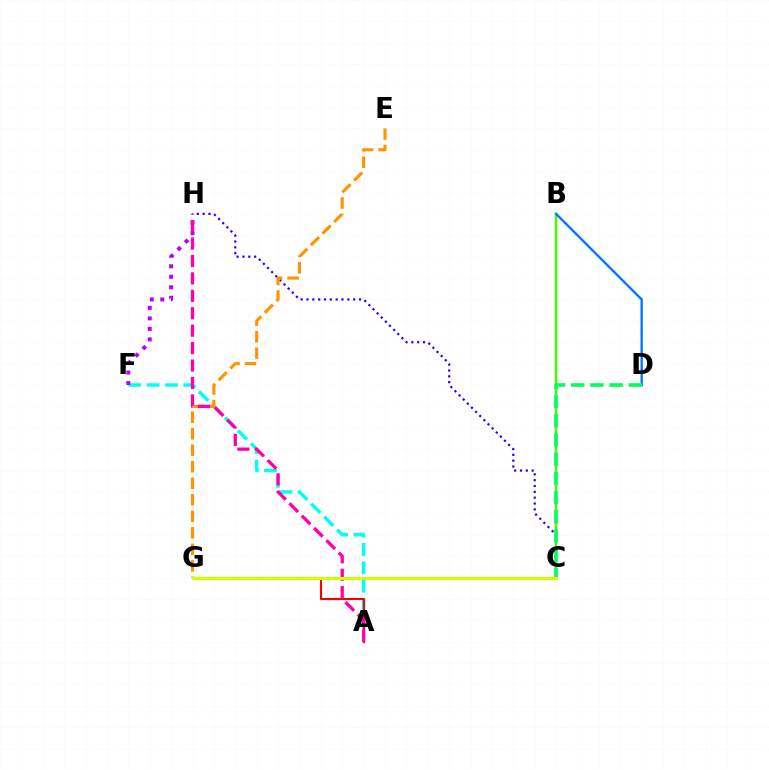{('A', 'F'): [{'color': '#00fff6', 'line_style': 'dashed', 'thickness': 2.5}], ('F', 'H'): [{'color': '#b900ff', 'line_style': 'dotted', 'thickness': 2.85}], ('C', 'H'): [{'color': '#2500ff', 'line_style': 'dotted', 'thickness': 1.59}], ('E', 'G'): [{'color': '#ff9400', 'line_style': 'dashed', 'thickness': 2.24}], ('B', 'C'): [{'color': '#3dff00', 'line_style': 'solid', 'thickness': 1.75}], ('A', 'G'): [{'color': '#ff0000', 'line_style': 'solid', 'thickness': 1.52}], ('B', 'D'): [{'color': '#0074ff', 'line_style': 'solid', 'thickness': 1.66}], ('A', 'H'): [{'color': '#ff00ac', 'line_style': 'dashed', 'thickness': 2.37}], ('C', 'D'): [{'color': '#00ff5c', 'line_style': 'dashed', 'thickness': 2.61}], ('C', 'G'): [{'color': '#d1ff00', 'line_style': 'solid', 'thickness': 2.25}]}